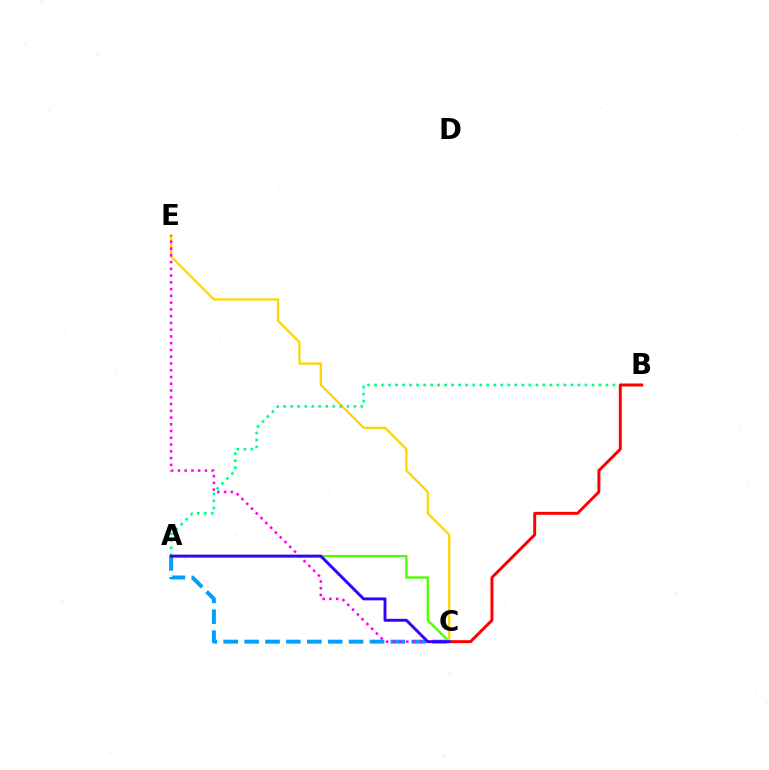{('C', 'E'): [{'color': '#ffd500', 'line_style': 'solid', 'thickness': 1.63}, {'color': '#ff00ed', 'line_style': 'dotted', 'thickness': 1.84}], ('A', 'B'): [{'color': '#00ff86', 'line_style': 'dotted', 'thickness': 1.91}], ('A', 'C'): [{'color': '#009eff', 'line_style': 'dashed', 'thickness': 2.84}, {'color': '#4fff00', 'line_style': 'solid', 'thickness': 1.7}, {'color': '#3700ff', 'line_style': 'solid', 'thickness': 2.1}], ('B', 'C'): [{'color': '#ff0000', 'line_style': 'solid', 'thickness': 2.13}]}